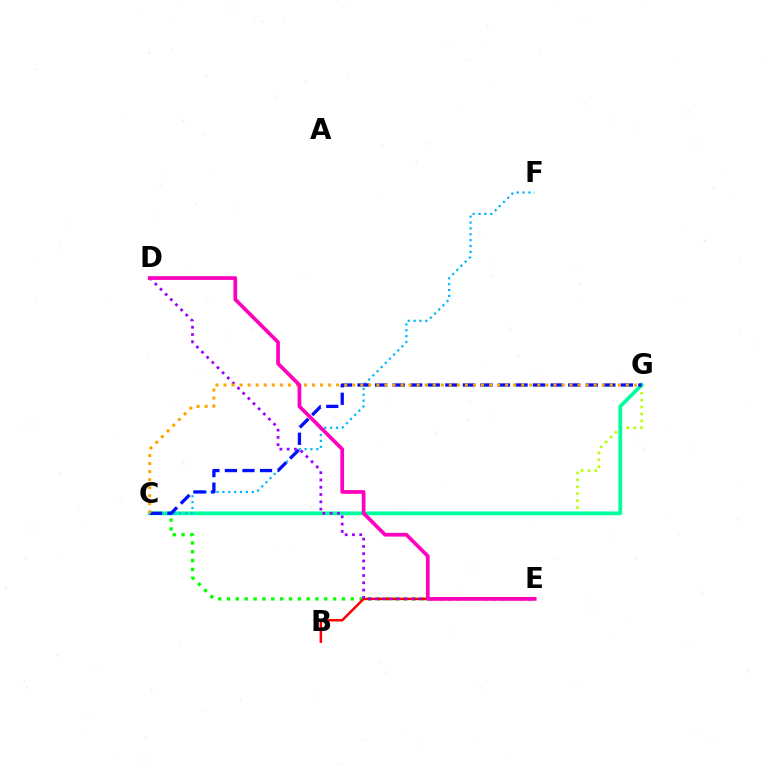{('C', 'E'): [{'color': '#08ff00', 'line_style': 'dotted', 'thickness': 2.4}], ('C', 'G'): [{'color': '#b3ff00', 'line_style': 'dotted', 'thickness': 1.88}, {'color': '#00ff9d', 'line_style': 'solid', 'thickness': 2.69}, {'color': '#0010ff', 'line_style': 'dashed', 'thickness': 2.38}, {'color': '#ffa500', 'line_style': 'dotted', 'thickness': 2.19}], ('C', 'F'): [{'color': '#00b5ff', 'line_style': 'dotted', 'thickness': 1.6}], ('B', 'E'): [{'color': '#ff0000', 'line_style': 'solid', 'thickness': 1.79}], ('D', 'E'): [{'color': '#9b00ff', 'line_style': 'dotted', 'thickness': 1.98}, {'color': '#ff00bd', 'line_style': 'solid', 'thickness': 2.67}]}